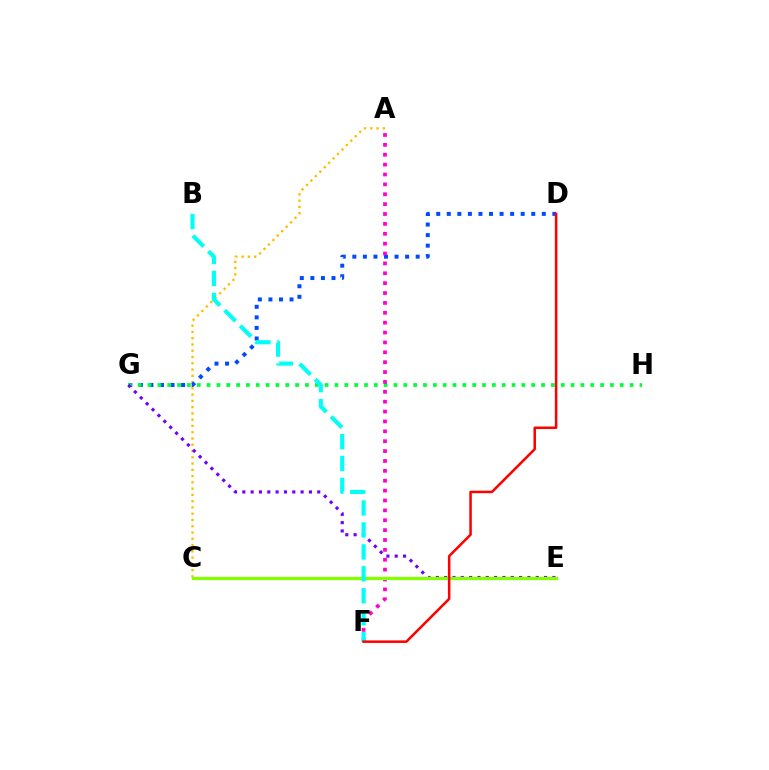{('A', 'C'): [{'color': '#ffbd00', 'line_style': 'dotted', 'thickness': 1.7}], ('D', 'G'): [{'color': '#004bff', 'line_style': 'dotted', 'thickness': 2.87}], ('G', 'H'): [{'color': '#00ff39', 'line_style': 'dotted', 'thickness': 2.67}], ('E', 'G'): [{'color': '#7200ff', 'line_style': 'dotted', 'thickness': 2.26}], ('A', 'F'): [{'color': '#ff00cf', 'line_style': 'dotted', 'thickness': 2.68}], ('C', 'E'): [{'color': '#84ff00', 'line_style': 'solid', 'thickness': 2.35}], ('B', 'F'): [{'color': '#00fff6', 'line_style': 'dashed', 'thickness': 2.98}], ('D', 'F'): [{'color': '#ff0000', 'line_style': 'solid', 'thickness': 1.81}]}